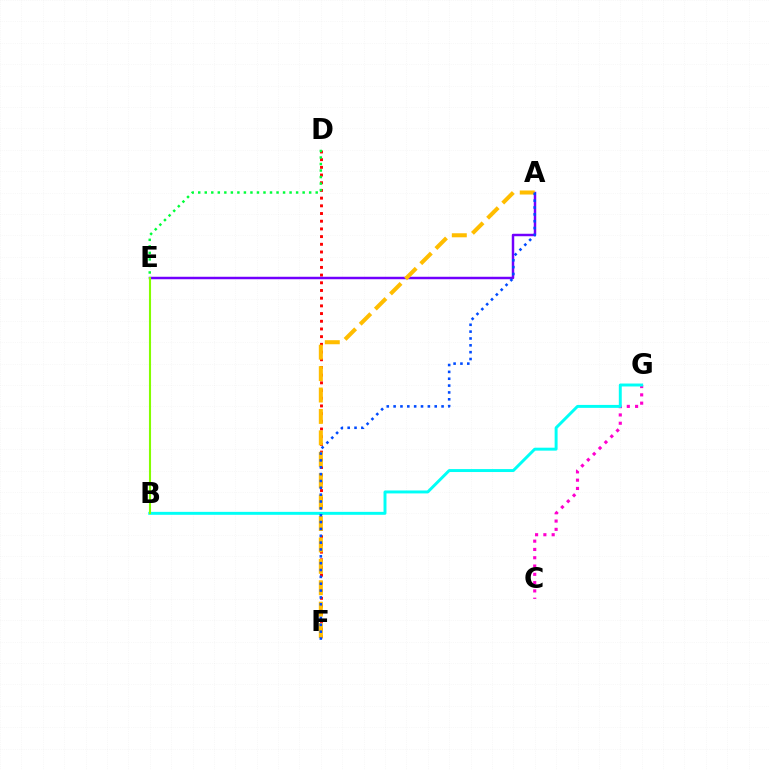{('D', 'F'): [{'color': '#ff0000', 'line_style': 'dotted', 'thickness': 2.09}], ('C', 'G'): [{'color': '#ff00cf', 'line_style': 'dotted', 'thickness': 2.25}], ('B', 'G'): [{'color': '#00fff6', 'line_style': 'solid', 'thickness': 2.12}], ('A', 'E'): [{'color': '#7200ff', 'line_style': 'solid', 'thickness': 1.78}], ('A', 'F'): [{'color': '#ffbd00', 'line_style': 'dashed', 'thickness': 2.91}, {'color': '#004bff', 'line_style': 'dotted', 'thickness': 1.86}], ('D', 'E'): [{'color': '#00ff39', 'line_style': 'dotted', 'thickness': 1.77}], ('B', 'E'): [{'color': '#84ff00', 'line_style': 'solid', 'thickness': 1.51}]}